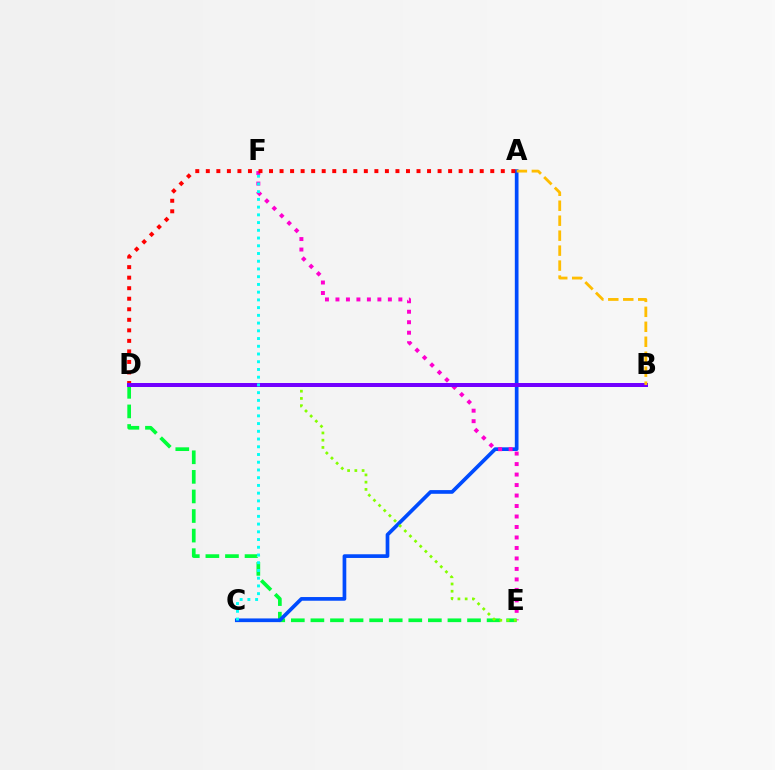{('D', 'E'): [{'color': '#00ff39', 'line_style': 'dashed', 'thickness': 2.66}, {'color': '#84ff00', 'line_style': 'dotted', 'thickness': 1.97}], ('A', 'C'): [{'color': '#004bff', 'line_style': 'solid', 'thickness': 2.66}], ('E', 'F'): [{'color': '#ff00cf', 'line_style': 'dotted', 'thickness': 2.85}], ('A', 'D'): [{'color': '#ff0000', 'line_style': 'dotted', 'thickness': 2.86}], ('B', 'D'): [{'color': '#7200ff', 'line_style': 'solid', 'thickness': 2.87}], ('C', 'F'): [{'color': '#00fff6', 'line_style': 'dotted', 'thickness': 2.1}], ('A', 'B'): [{'color': '#ffbd00', 'line_style': 'dashed', 'thickness': 2.03}]}